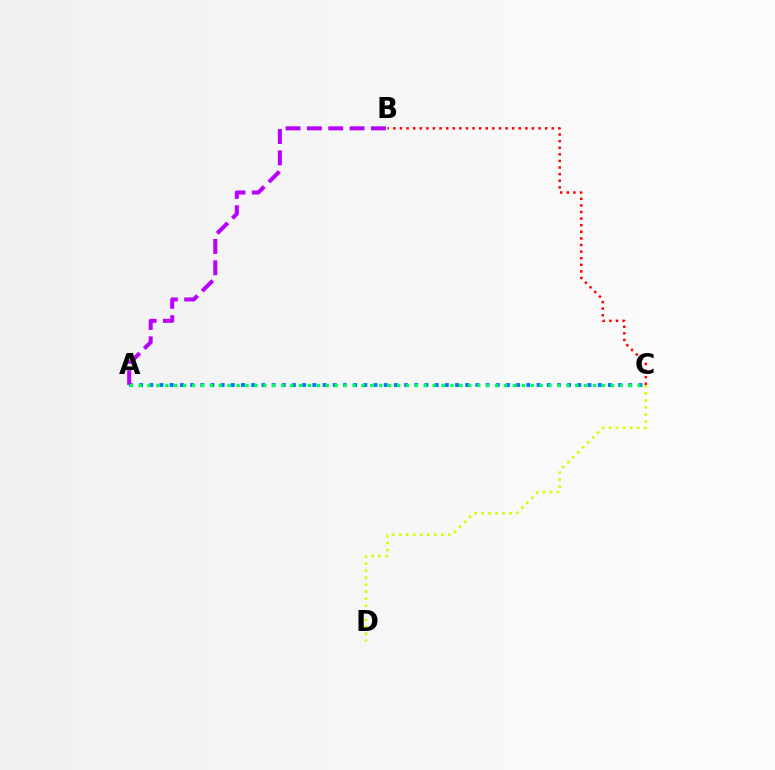{('B', 'C'): [{'color': '#ff0000', 'line_style': 'dotted', 'thickness': 1.79}], ('A', 'C'): [{'color': '#0074ff', 'line_style': 'dotted', 'thickness': 2.77}, {'color': '#00ff5c', 'line_style': 'dotted', 'thickness': 2.42}], ('A', 'B'): [{'color': '#b900ff', 'line_style': 'dashed', 'thickness': 2.9}], ('C', 'D'): [{'color': '#d1ff00', 'line_style': 'dotted', 'thickness': 1.91}]}